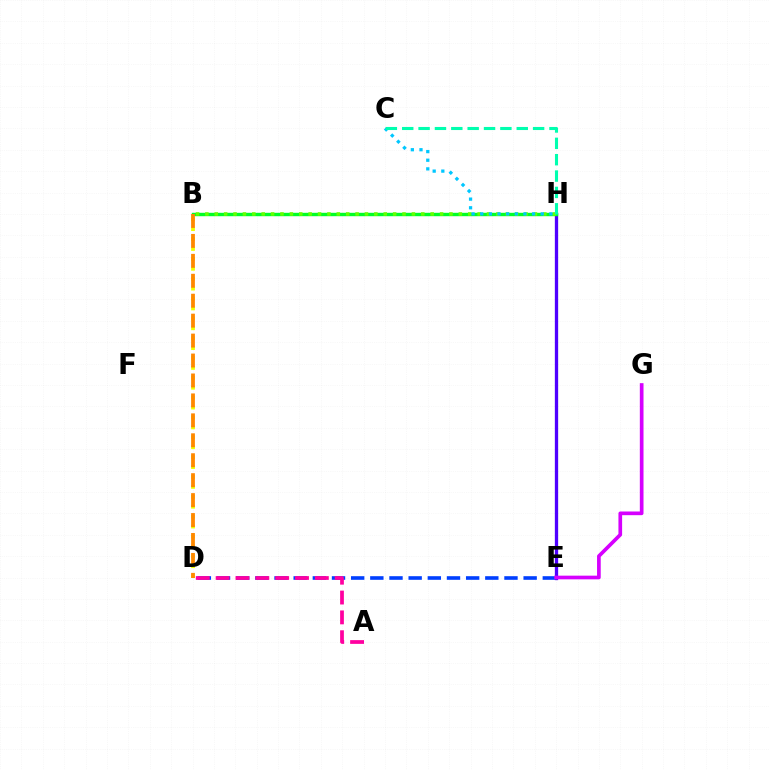{('E', 'H'): [{'color': '#4f00ff', 'line_style': 'solid', 'thickness': 2.37}], ('B', 'H'): [{'color': '#ff0000', 'line_style': 'dashed', 'thickness': 2.18}, {'color': '#00ff27', 'line_style': 'solid', 'thickness': 2.44}, {'color': '#66ff00', 'line_style': 'dotted', 'thickness': 2.55}], ('B', 'D'): [{'color': '#eeff00', 'line_style': 'dotted', 'thickness': 2.69}, {'color': '#ff8800', 'line_style': 'dashed', 'thickness': 2.71}], ('C', 'H'): [{'color': '#00c7ff', 'line_style': 'dotted', 'thickness': 2.35}, {'color': '#00ffaf', 'line_style': 'dashed', 'thickness': 2.22}], ('D', 'E'): [{'color': '#003fff', 'line_style': 'dashed', 'thickness': 2.6}], ('A', 'D'): [{'color': '#ff00a0', 'line_style': 'dashed', 'thickness': 2.7}], ('E', 'G'): [{'color': '#d600ff', 'line_style': 'solid', 'thickness': 2.65}]}